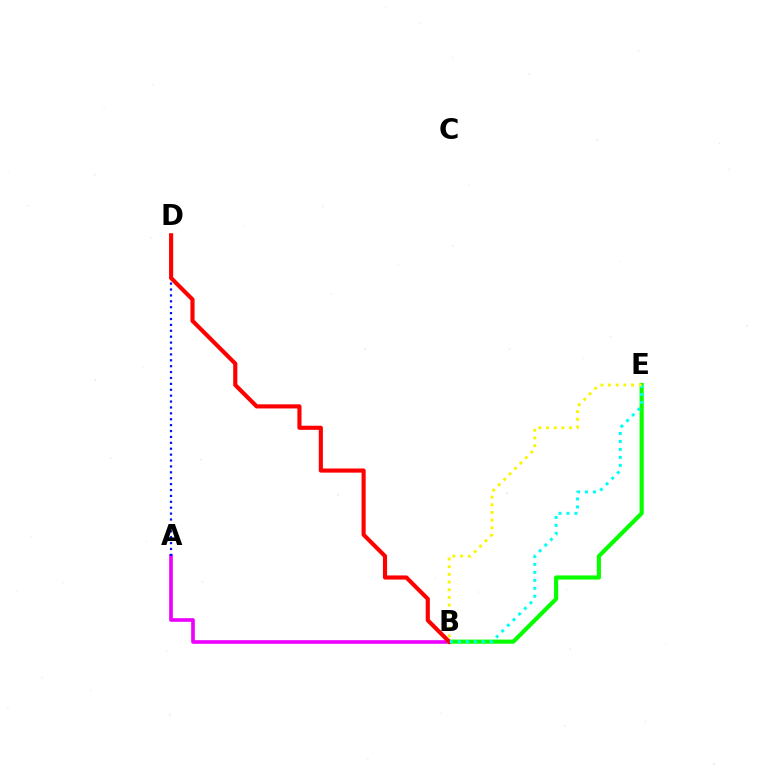{('A', 'B'): [{'color': '#ee00ff', 'line_style': 'solid', 'thickness': 2.63}], ('A', 'D'): [{'color': '#0010ff', 'line_style': 'dotted', 'thickness': 1.6}], ('B', 'E'): [{'color': '#08ff00', 'line_style': 'solid', 'thickness': 2.98}, {'color': '#00fff6', 'line_style': 'dotted', 'thickness': 2.17}, {'color': '#fcf500', 'line_style': 'dotted', 'thickness': 2.09}], ('B', 'D'): [{'color': '#ff0000', 'line_style': 'solid', 'thickness': 2.97}]}